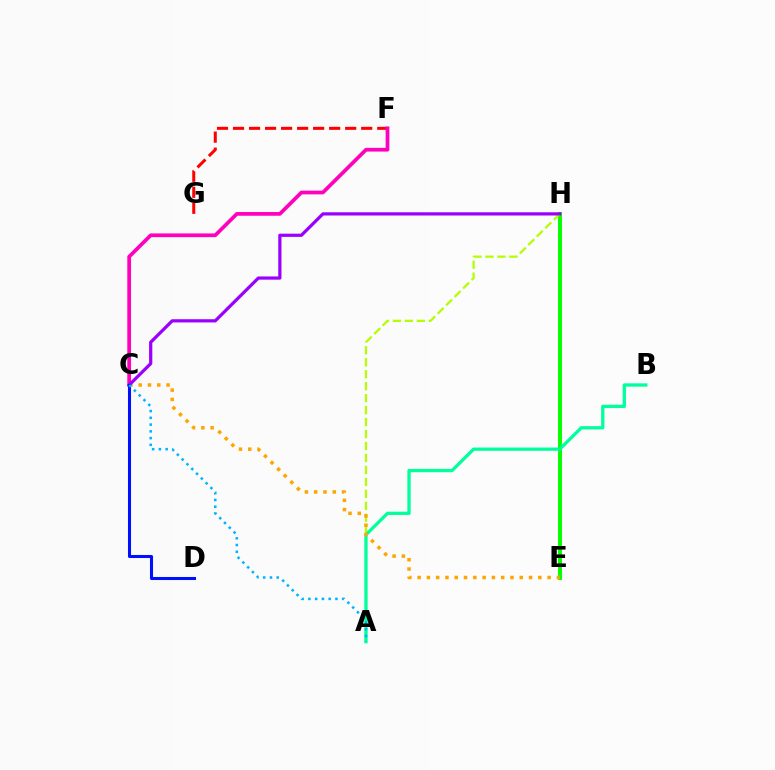{('E', 'H'): [{'color': '#08ff00', 'line_style': 'solid', 'thickness': 2.85}], ('A', 'H'): [{'color': '#b3ff00', 'line_style': 'dashed', 'thickness': 1.63}], ('F', 'G'): [{'color': '#ff0000', 'line_style': 'dashed', 'thickness': 2.18}], ('A', 'B'): [{'color': '#00ff9d', 'line_style': 'solid', 'thickness': 2.36}], ('C', 'F'): [{'color': '#ff00bd', 'line_style': 'solid', 'thickness': 2.67}], ('C', 'E'): [{'color': '#ffa500', 'line_style': 'dotted', 'thickness': 2.52}], ('C', 'H'): [{'color': '#9b00ff', 'line_style': 'solid', 'thickness': 2.32}], ('C', 'D'): [{'color': '#0010ff', 'line_style': 'solid', 'thickness': 2.2}], ('A', 'C'): [{'color': '#00b5ff', 'line_style': 'dotted', 'thickness': 1.84}]}